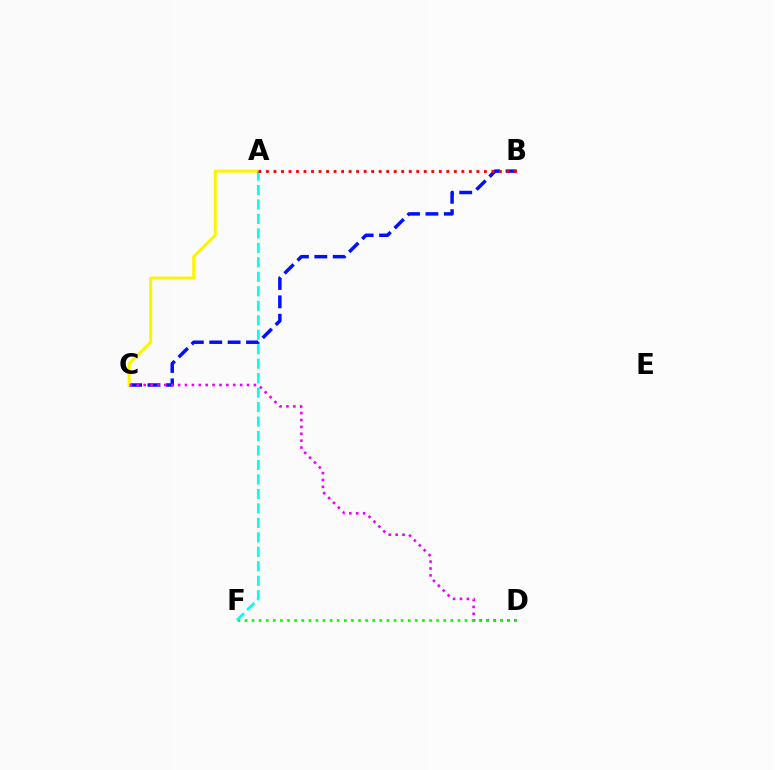{('B', 'C'): [{'color': '#0010ff', 'line_style': 'dashed', 'thickness': 2.5}], ('A', 'C'): [{'color': '#fcf500', 'line_style': 'solid', 'thickness': 2.18}], ('C', 'D'): [{'color': '#ee00ff', 'line_style': 'dotted', 'thickness': 1.87}], ('D', 'F'): [{'color': '#08ff00', 'line_style': 'dotted', 'thickness': 1.93}], ('A', 'F'): [{'color': '#00fff6', 'line_style': 'dashed', 'thickness': 1.97}], ('A', 'B'): [{'color': '#ff0000', 'line_style': 'dotted', 'thickness': 2.04}]}